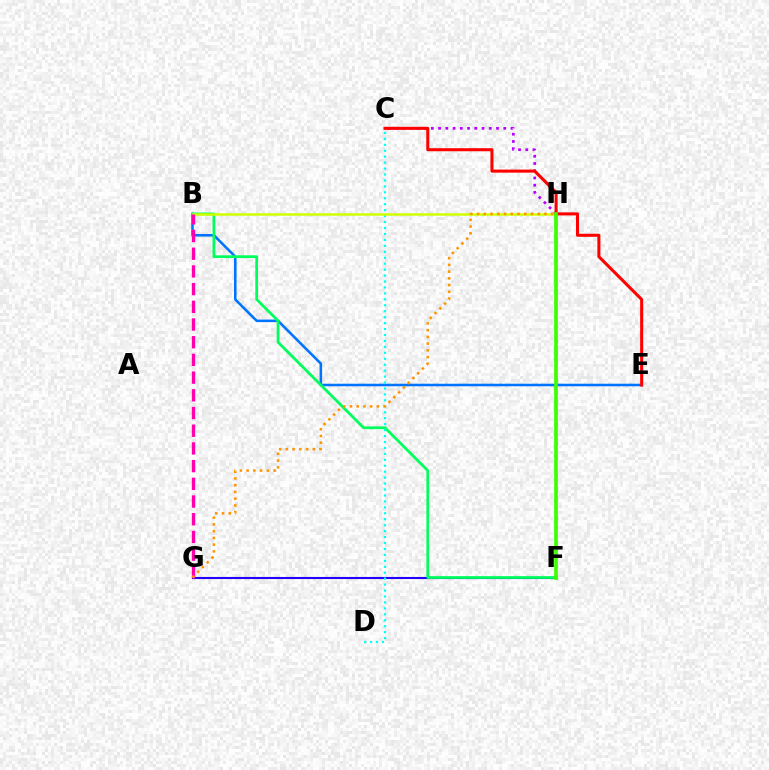{('F', 'G'): [{'color': '#2500ff', 'line_style': 'solid', 'thickness': 1.51}], ('B', 'E'): [{'color': '#0074ff', 'line_style': 'solid', 'thickness': 1.84}], ('B', 'F'): [{'color': '#00ff5c', 'line_style': 'solid', 'thickness': 1.98}], ('C', 'D'): [{'color': '#00fff6', 'line_style': 'dotted', 'thickness': 1.61}], ('B', 'H'): [{'color': '#d1ff00', 'line_style': 'solid', 'thickness': 1.81}], ('B', 'G'): [{'color': '#ff00ac', 'line_style': 'dashed', 'thickness': 2.4}], ('C', 'H'): [{'color': '#b900ff', 'line_style': 'dotted', 'thickness': 1.97}], ('C', 'E'): [{'color': '#ff0000', 'line_style': 'solid', 'thickness': 2.2}], ('F', 'H'): [{'color': '#3dff00', 'line_style': 'solid', 'thickness': 2.66}], ('G', 'H'): [{'color': '#ff9400', 'line_style': 'dotted', 'thickness': 1.83}]}